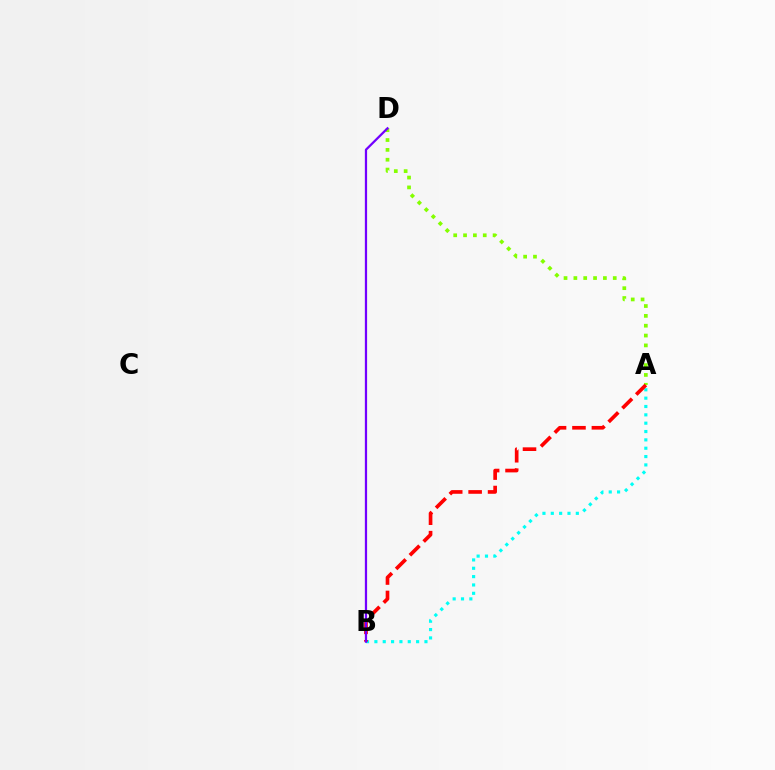{('A', 'D'): [{'color': '#84ff00', 'line_style': 'dotted', 'thickness': 2.67}], ('A', 'B'): [{'color': '#00fff6', 'line_style': 'dotted', 'thickness': 2.27}, {'color': '#ff0000', 'line_style': 'dashed', 'thickness': 2.64}], ('B', 'D'): [{'color': '#7200ff', 'line_style': 'solid', 'thickness': 1.62}]}